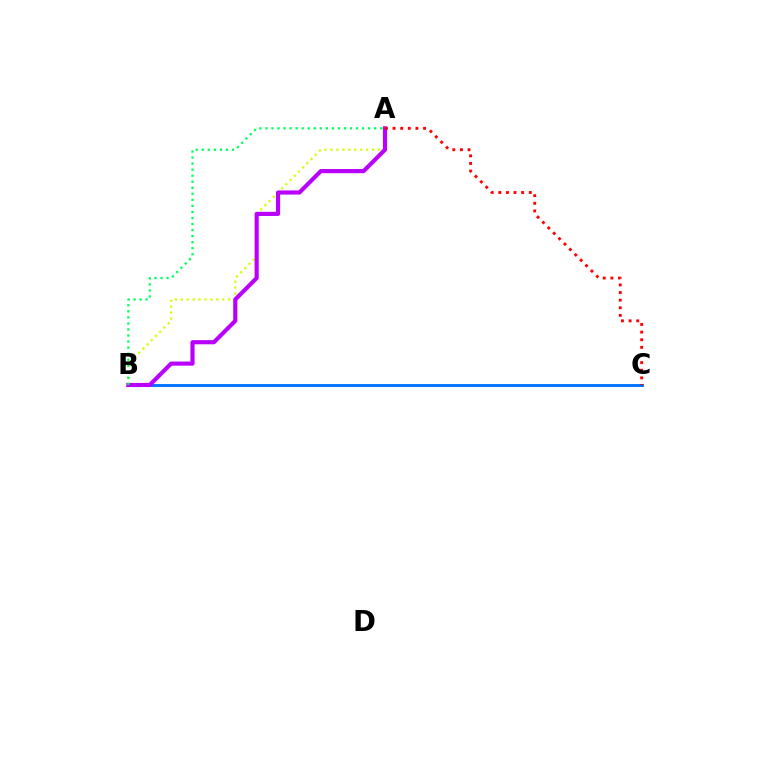{('A', 'B'): [{'color': '#d1ff00', 'line_style': 'dotted', 'thickness': 1.61}, {'color': '#b900ff', 'line_style': 'solid', 'thickness': 2.98}, {'color': '#00ff5c', 'line_style': 'dotted', 'thickness': 1.64}], ('B', 'C'): [{'color': '#0074ff', 'line_style': 'solid', 'thickness': 2.09}], ('A', 'C'): [{'color': '#ff0000', 'line_style': 'dotted', 'thickness': 2.07}]}